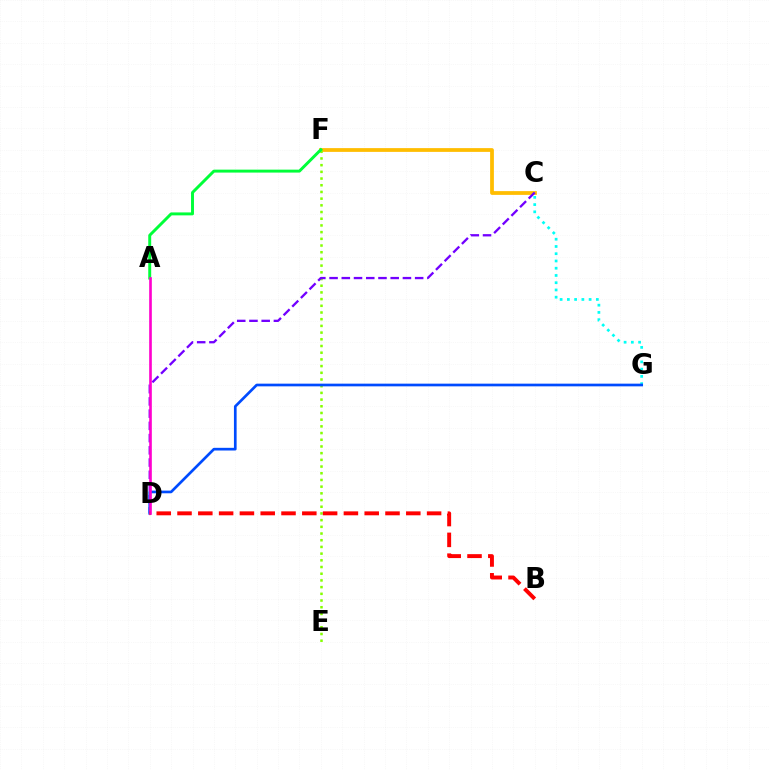{('C', 'F'): [{'color': '#ffbd00', 'line_style': 'solid', 'thickness': 2.7}], ('E', 'F'): [{'color': '#84ff00', 'line_style': 'dotted', 'thickness': 1.82}], ('C', 'D'): [{'color': '#7200ff', 'line_style': 'dashed', 'thickness': 1.66}], ('A', 'F'): [{'color': '#00ff39', 'line_style': 'solid', 'thickness': 2.12}], ('C', 'G'): [{'color': '#00fff6', 'line_style': 'dotted', 'thickness': 1.97}], ('D', 'G'): [{'color': '#004bff', 'line_style': 'solid', 'thickness': 1.93}], ('A', 'D'): [{'color': '#ff00cf', 'line_style': 'solid', 'thickness': 1.91}], ('B', 'D'): [{'color': '#ff0000', 'line_style': 'dashed', 'thickness': 2.83}]}